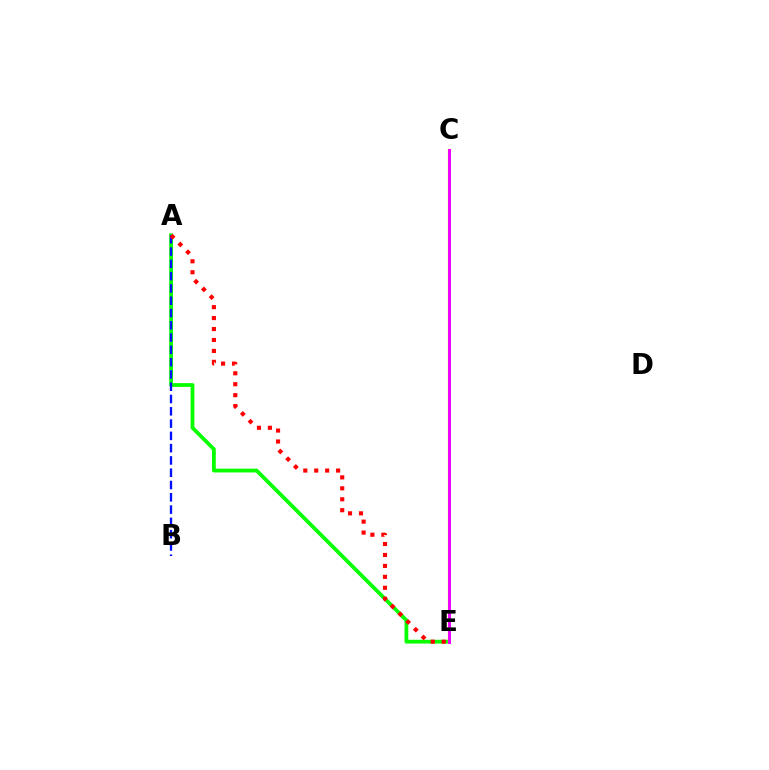{('C', 'E'): [{'color': '#00fff6', 'line_style': 'solid', 'thickness': 2.14}, {'color': '#fcf500', 'line_style': 'solid', 'thickness': 1.65}, {'color': '#ee00ff', 'line_style': 'solid', 'thickness': 2.15}], ('A', 'E'): [{'color': '#08ff00', 'line_style': 'solid', 'thickness': 2.72}, {'color': '#ff0000', 'line_style': 'dotted', 'thickness': 2.97}], ('A', 'B'): [{'color': '#0010ff', 'line_style': 'dashed', 'thickness': 1.67}]}